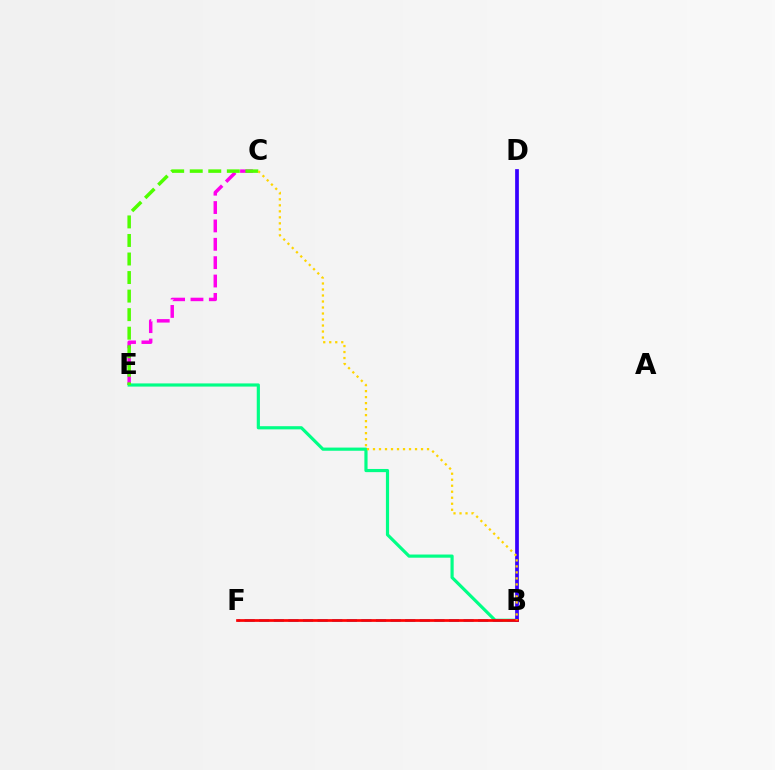{('C', 'E'): [{'color': '#ff00ed', 'line_style': 'dashed', 'thickness': 2.5}, {'color': '#4fff00', 'line_style': 'dashed', 'thickness': 2.52}], ('B', 'E'): [{'color': '#00ff86', 'line_style': 'solid', 'thickness': 2.28}], ('B', 'F'): [{'color': '#009eff', 'line_style': 'dashed', 'thickness': 1.98}, {'color': '#ff0000', 'line_style': 'solid', 'thickness': 1.96}], ('B', 'D'): [{'color': '#3700ff', 'line_style': 'solid', 'thickness': 2.68}], ('B', 'C'): [{'color': '#ffd500', 'line_style': 'dotted', 'thickness': 1.63}]}